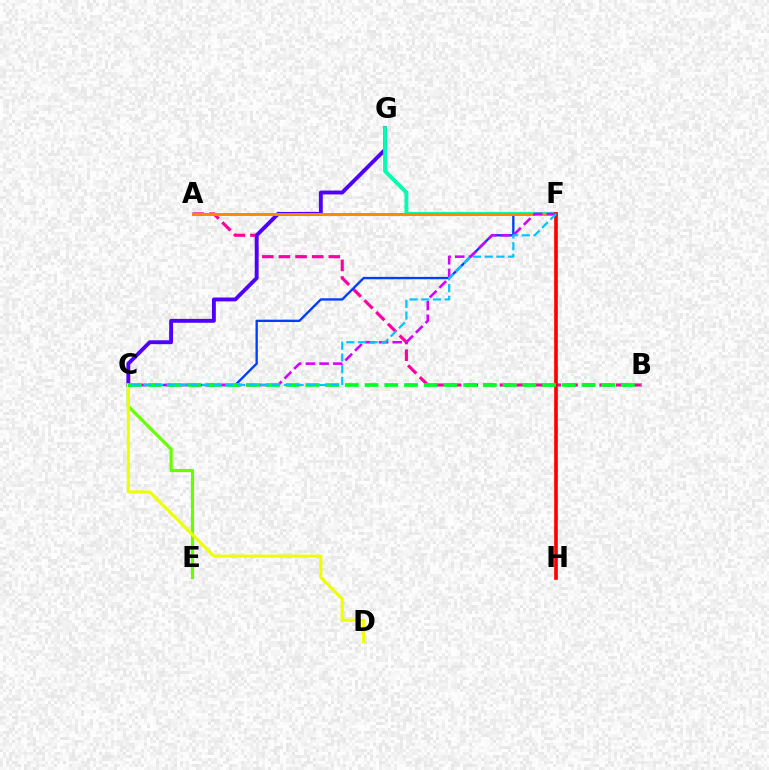{('A', 'B'): [{'color': '#ff00a0', 'line_style': 'dashed', 'thickness': 2.26}], ('C', 'F'): [{'color': '#003fff', 'line_style': 'solid', 'thickness': 1.69}, {'color': '#d600ff', 'line_style': 'dashed', 'thickness': 1.86}, {'color': '#00c7ff', 'line_style': 'dashed', 'thickness': 1.59}], ('C', 'G'): [{'color': '#4f00ff', 'line_style': 'solid', 'thickness': 2.79}], ('F', 'G'): [{'color': '#00ffaf', 'line_style': 'solid', 'thickness': 2.78}], ('C', 'E'): [{'color': '#66ff00', 'line_style': 'solid', 'thickness': 2.29}], ('C', 'D'): [{'color': '#eeff00', 'line_style': 'solid', 'thickness': 2.23}], ('A', 'F'): [{'color': '#ff8800', 'line_style': 'solid', 'thickness': 2.09}], ('F', 'H'): [{'color': '#ff0000', 'line_style': 'solid', 'thickness': 2.63}], ('B', 'C'): [{'color': '#00ff27', 'line_style': 'dashed', 'thickness': 2.68}]}